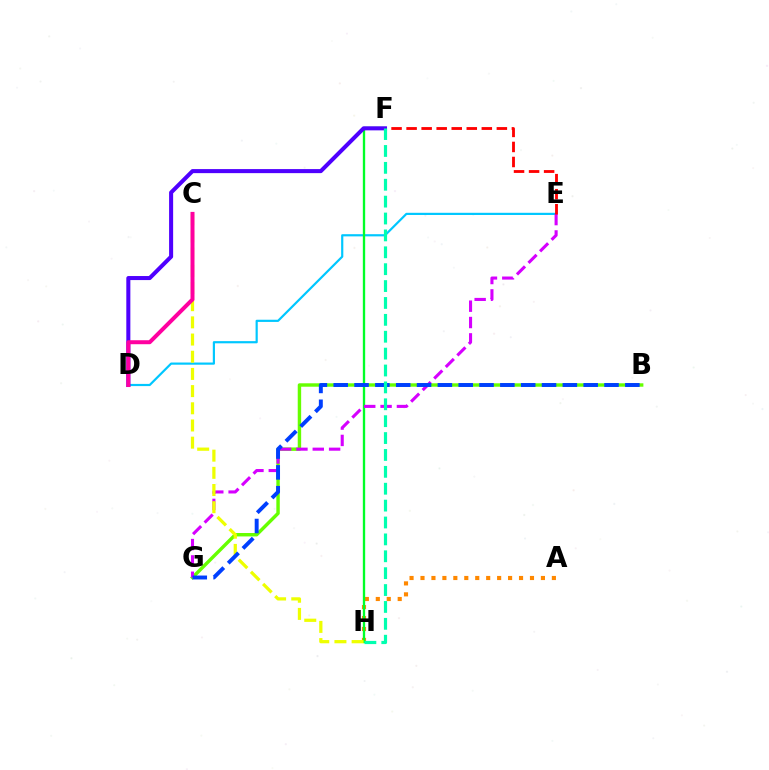{('A', 'H'): [{'color': '#ff8800', 'line_style': 'dotted', 'thickness': 2.97}], ('D', 'E'): [{'color': '#00c7ff', 'line_style': 'solid', 'thickness': 1.57}], ('B', 'G'): [{'color': '#66ff00', 'line_style': 'solid', 'thickness': 2.47}, {'color': '#003fff', 'line_style': 'dashed', 'thickness': 2.83}], ('F', 'H'): [{'color': '#00ff27', 'line_style': 'solid', 'thickness': 1.68}, {'color': '#00ffaf', 'line_style': 'dashed', 'thickness': 2.29}], ('E', 'G'): [{'color': '#d600ff', 'line_style': 'dashed', 'thickness': 2.22}], ('E', 'F'): [{'color': '#ff0000', 'line_style': 'dashed', 'thickness': 2.04}], ('C', 'H'): [{'color': '#eeff00', 'line_style': 'dashed', 'thickness': 2.33}], ('D', 'F'): [{'color': '#4f00ff', 'line_style': 'solid', 'thickness': 2.91}], ('C', 'D'): [{'color': '#ff00a0', 'line_style': 'solid', 'thickness': 2.87}]}